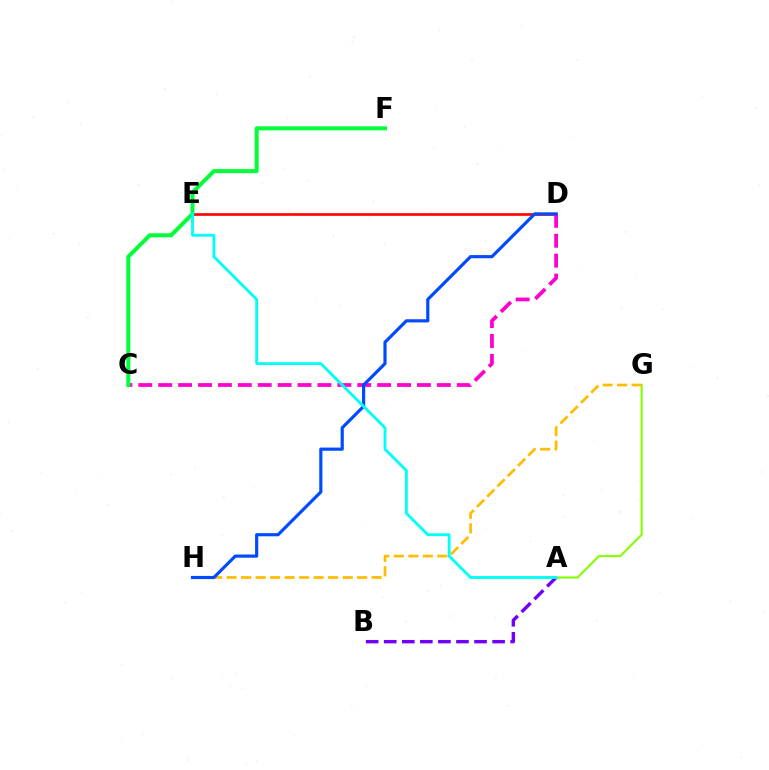{('D', 'E'): [{'color': '#ff0000', 'line_style': 'solid', 'thickness': 1.91}], ('A', 'G'): [{'color': '#84ff00', 'line_style': 'solid', 'thickness': 1.51}], ('C', 'D'): [{'color': '#ff00cf', 'line_style': 'dashed', 'thickness': 2.7}], ('A', 'B'): [{'color': '#7200ff', 'line_style': 'dashed', 'thickness': 2.45}], ('G', 'H'): [{'color': '#ffbd00', 'line_style': 'dashed', 'thickness': 1.97}], ('C', 'F'): [{'color': '#00ff39', 'line_style': 'solid', 'thickness': 2.88}], ('D', 'H'): [{'color': '#004bff', 'line_style': 'solid', 'thickness': 2.29}], ('A', 'E'): [{'color': '#00fff6', 'line_style': 'solid', 'thickness': 2.05}]}